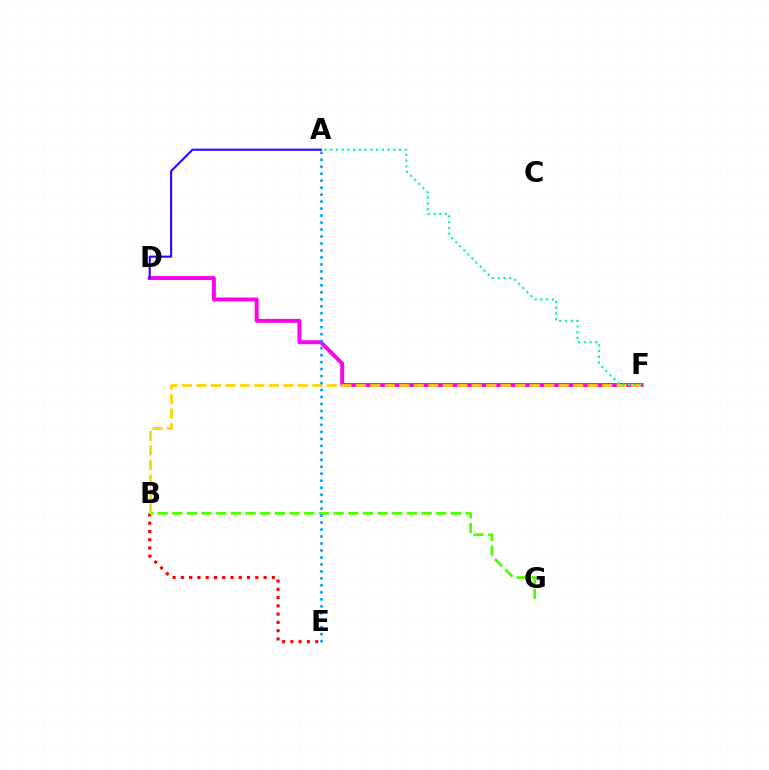{('B', 'E'): [{'color': '#ff0000', 'line_style': 'dotted', 'thickness': 2.25}], ('B', 'G'): [{'color': '#4fff00', 'line_style': 'dashed', 'thickness': 1.99}], ('D', 'F'): [{'color': '#ff00ed', 'line_style': 'solid', 'thickness': 2.82}], ('A', 'D'): [{'color': '#3700ff', 'line_style': 'solid', 'thickness': 1.52}], ('B', 'F'): [{'color': '#ffd500', 'line_style': 'dashed', 'thickness': 1.97}], ('A', 'F'): [{'color': '#00ff86', 'line_style': 'dotted', 'thickness': 1.56}], ('A', 'E'): [{'color': '#009eff', 'line_style': 'dotted', 'thickness': 1.9}]}